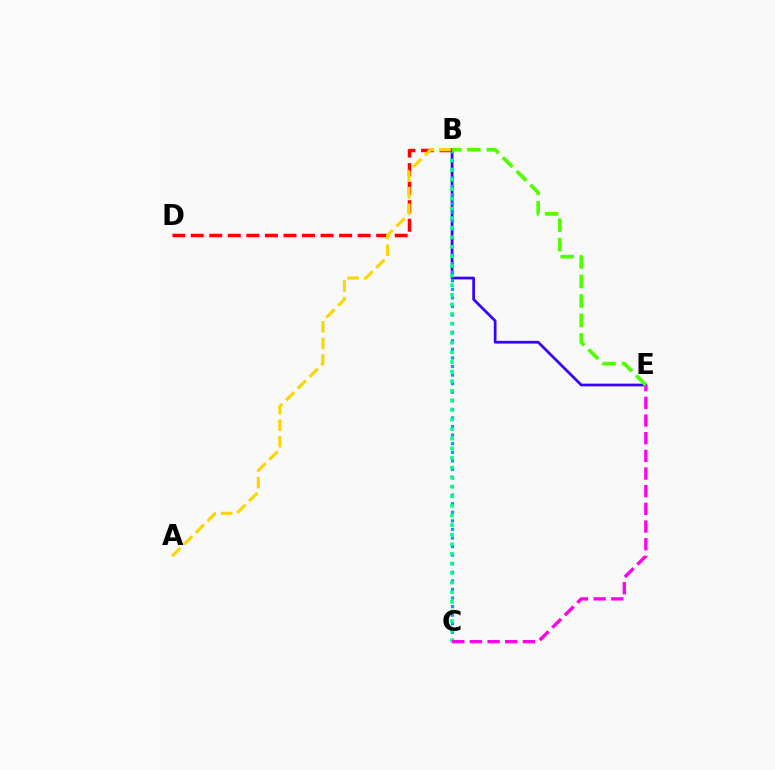{('B', 'E'): [{'color': '#3700ff', 'line_style': 'solid', 'thickness': 1.96}, {'color': '#4fff00', 'line_style': 'dashed', 'thickness': 2.64}], ('B', 'C'): [{'color': '#009eff', 'line_style': 'dotted', 'thickness': 2.33}, {'color': '#00ff86', 'line_style': 'dotted', 'thickness': 2.61}], ('B', 'D'): [{'color': '#ff0000', 'line_style': 'dashed', 'thickness': 2.52}], ('C', 'E'): [{'color': '#ff00ed', 'line_style': 'dashed', 'thickness': 2.4}], ('A', 'B'): [{'color': '#ffd500', 'line_style': 'dashed', 'thickness': 2.25}]}